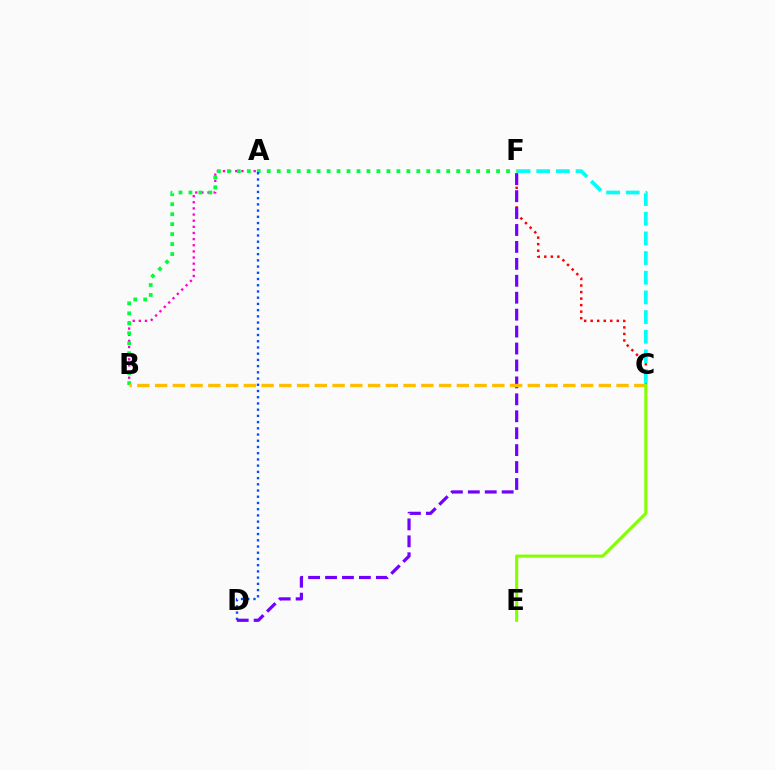{('C', 'F'): [{'color': '#ff0000', 'line_style': 'dotted', 'thickness': 1.77}, {'color': '#00fff6', 'line_style': 'dashed', 'thickness': 2.67}], ('A', 'B'): [{'color': '#ff00cf', 'line_style': 'dotted', 'thickness': 1.67}], ('D', 'F'): [{'color': '#7200ff', 'line_style': 'dashed', 'thickness': 2.3}], ('B', 'F'): [{'color': '#00ff39', 'line_style': 'dotted', 'thickness': 2.71}], ('B', 'C'): [{'color': '#ffbd00', 'line_style': 'dashed', 'thickness': 2.41}], ('A', 'D'): [{'color': '#004bff', 'line_style': 'dotted', 'thickness': 1.69}], ('C', 'E'): [{'color': '#84ff00', 'line_style': 'solid', 'thickness': 2.24}]}